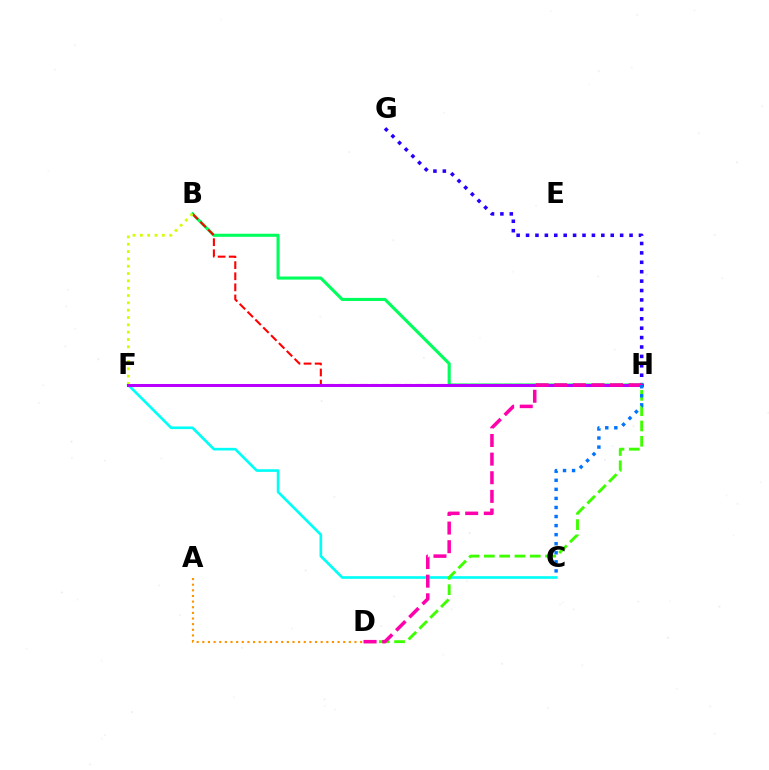{('G', 'H'): [{'color': '#2500ff', 'line_style': 'dotted', 'thickness': 2.56}], ('C', 'F'): [{'color': '#00fff6', 'line_style': 'solid', 'thickness': 1.91}], ('B', 'H'): [{'color': '#00ff5c', 'line_style': 'solid', 'thickness': 2.23}, {'color': '#ff0000', 'line_style': 'dashed', 'thickness': 1.51}], ('D', 'H'): [{'color': '#3dff00', 'line_style': 'dashed', 'thickness': 2.08}, {'color': '#ff00ac', 'line_style': 'dashed', 'thickness': 2.53}], ('B', 'F'): [{'color': '#d1ff00', 'line_style': 'dotted', 'thickness': 1.99}], ('F', 'H'): [{'color': '#b900ff', 'line_style': 'solid', 'thickness': 2.18}], ('C', 'H'): [{'color': '#0074ff', 'line_style': 'dotted', 'thickness': 2.46}], ('A', 'D'): [{'color': '#ff9400', 'line_style': 'dotted', 'thickness': 1.53}]}